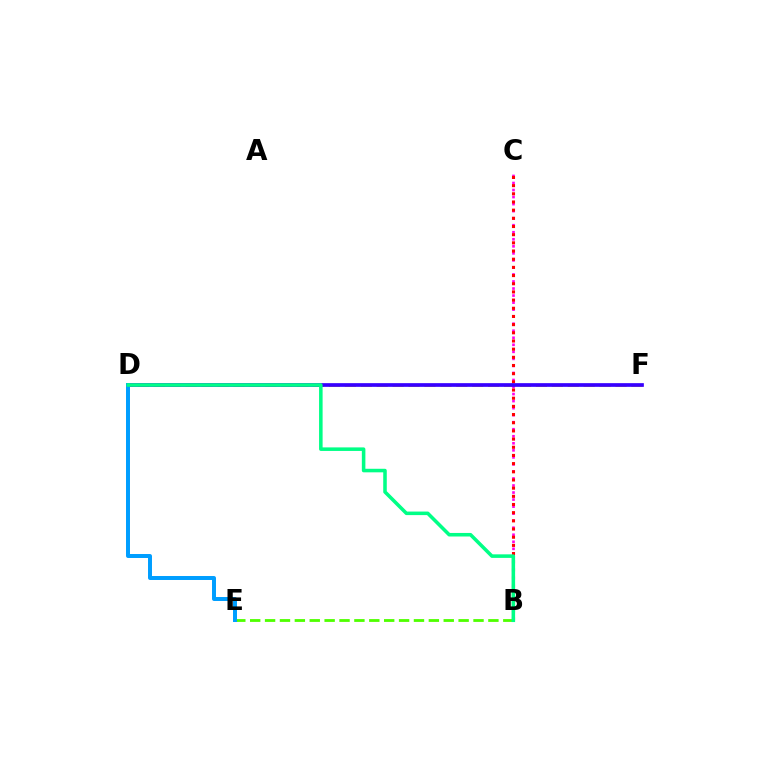{('D', 'F'): [{'color': '#ffd500', 'line_style': 'dashed', 'thickness': 2.16}, {'color': '#3700ff', 'line_style': 'solid', 'thickness': 2.66}], ('B', 'C'): [{'color': '#ff00ed', 'line_style': 'dotted', 'thickness': 1.91}, {'color': '#ff0000', 'line_style': 'dotted', 'thickness': 2.22}], ('B', 'E'): [{'color': '#4fff00', 'line_style': 'dashed', 'thickness': 2.02}], ('D', 'E'): [{'color': '#009eff', 'line_style': 'solid', 'thickness': 2.86}], ('B', 'D'): [{'color': '#00ff86', 'line_style': 'solid', 'thickness': 2.55}]}